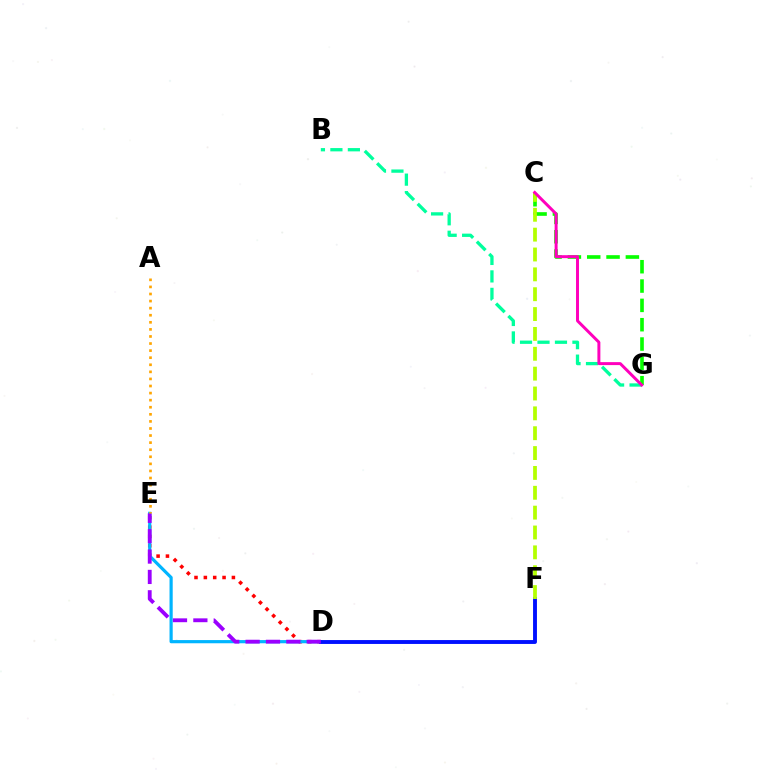{('D', 'E'): [{'color': '#ff0000', 'line_style': 'dotted', 'thickness': 2.54}, {'color': '#00b5ff', 'line_style': 'solid', 'thickness': 2.29}, {'color': '#9b00ff', 'line_style': 'dashed', 'thickness': 2.77}], ('B', 'G'): [{'color': '#00ff9d', 'line_style': 'dashed', 'thickness': 2.37}], ('C', 'G'): [{'color': '#08ff00', 'line_style': 'dashed', 'thickness': 2.63}, {'color': '#ff00bd', 'line_style': 'solid', 'thickness': 2.13}], ('D', 'F'): [{'color': '#0010ff', 'line_style': 'solid', 'thickness': 2.79}], ('C', 'F'): [{'color': '#b3ff00', 'line_style': 'dashed', 'thickness': 2.7}], ('A', 'E'): [{'color': '#ffa500', 'line_style': 'dotted', 'thickness': 1.92}]}